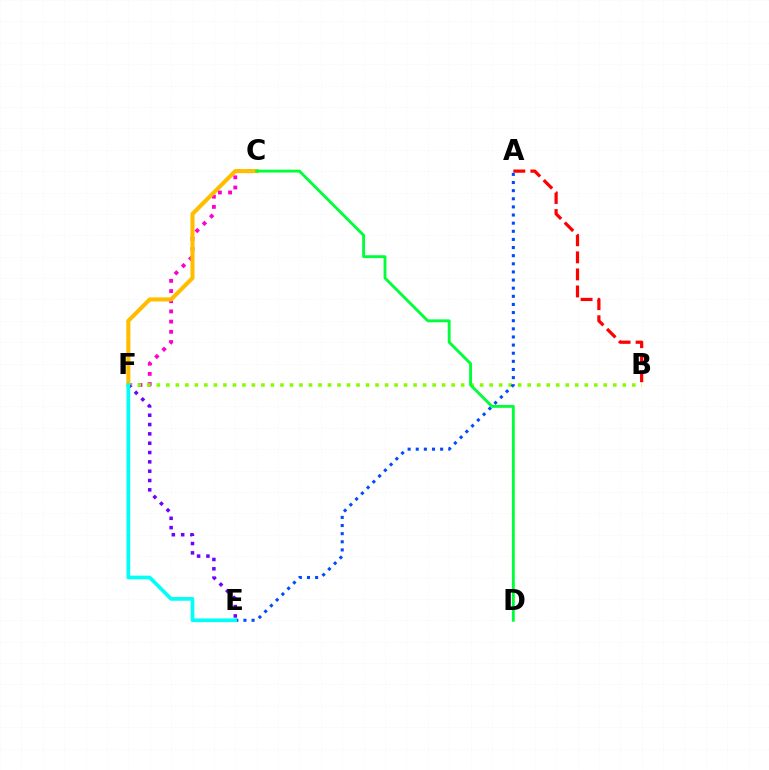{('C', 'F'): [{'color': '#ff00cf', 'line_style': 'dotted', 'thickness': 2.77}, {'color': '#ffbd00', 'line_style': 'solid', 'thickness': 2.93}], ('A', 'B'): [{'color': '#ff0000', 'line_style': 'dashed', 'thickness': 2.32}], ('B', 'F'): [{'color': '#84ff00', 'line_style': 'dotted', 'thickness': 2.58}], ('E', 'F'): [{'color': '#7200ff', 'line_style': 'dotted', 'thickness': 2.53}, {'color': '#00fff6', 'line_style': 'solid', 'thickness': 2.66}], ('A', 'E'): [{'color': '#004bff', 'line_style': 'dotted', 'thickness': 2.21}], ('C', 'D'): [{'color': '#00ff39', 'line_style': 'solid', 'thickness': 2.07}]}